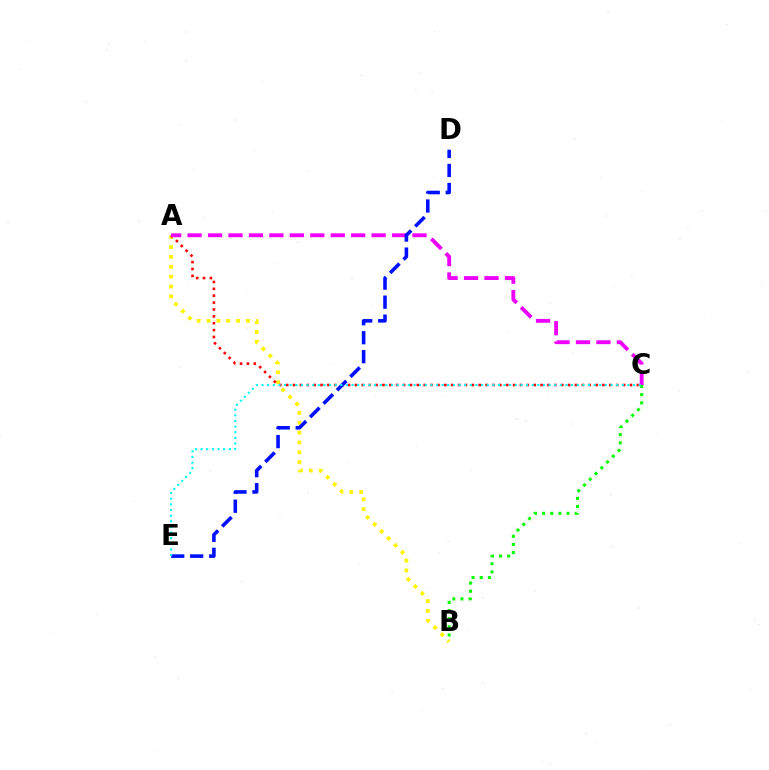{('A', 'B'): [{'color': '#fcf500', 'line_style': 'dotted', 'thickness': 2.68}], ('A', 'C'): [{'color': '#ff0000', 'line_style': 'dotted', 'thickness': 1.87}, {'color': '#ee00ff', 'line_style': 'dashed', 'thickness': 2.78}], ('D', 'E'): [{'color': '#0010ff', 'line_style': 'dashed', 'thickness': 2.58}], ('B', 'C'): [{'color': '#08ff00', 'line_style': 'dotted', 'thickness': 2.21}], ('C', 'E'): [{'color': '#00fff6', 'line_style': 'dotted', 'thickness': 1.53}]}